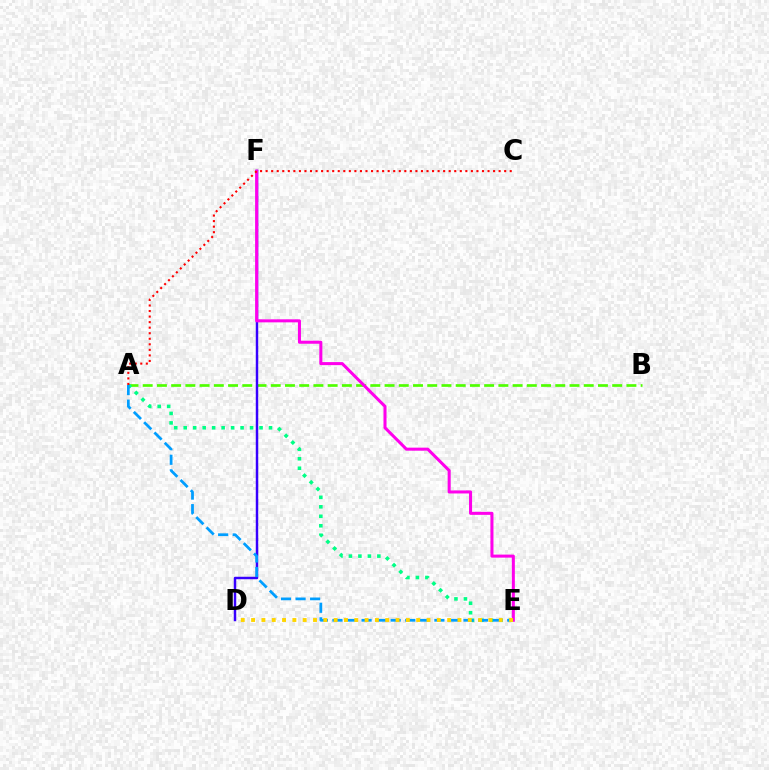{('A', 'B'): [{'color': '#4fff00', 'line_style': 'dashed', 'thickness': 1.93}], ('D', 'F'): [{'color': '#3700ff', 'line_style': 'solid', 'thickness': 1.77}], ('A', 'E'): [{'color': '#00ff86', 'line_style': 'dotted', 'thickness': 2.58}, {'color': '#009eff', 'line_style': 'dashed', 'thickness': 1.98}], ('E', 'F'): [{'color': '#ff00ed', 'line_style': 'solid', 'thickness': 2.19}], ('D', 'E'): [{'color': '#ffd500', 'line_style': 'dotted', 'thickness': 2.8}], ('A', 'C'): [{'color': '#ff0000', 'line_style': 'dotted', 'thickness': 1.51}]}